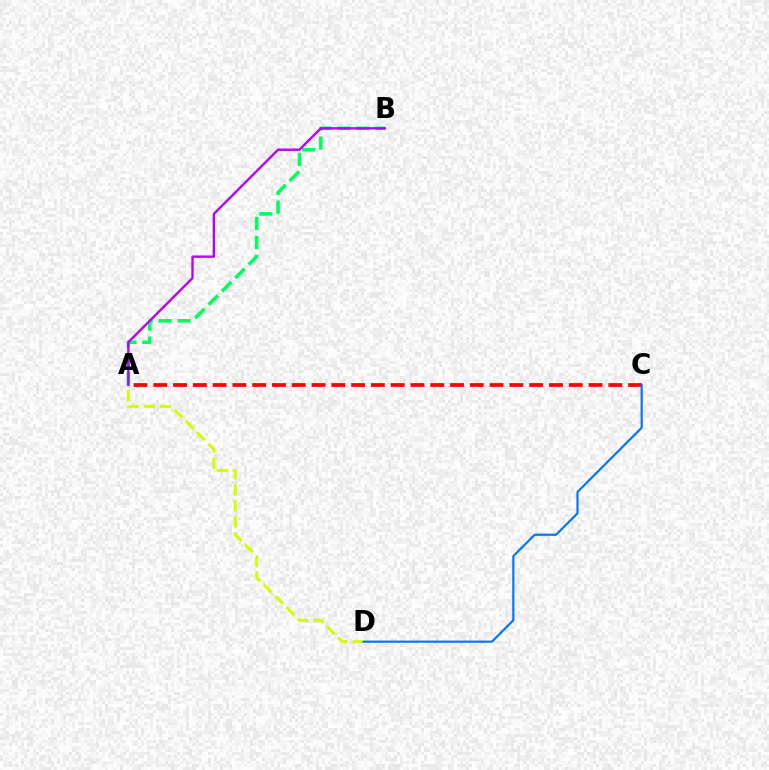{('A', 'D'): [{'color': '#d1ff00', 'line_style': 'dashed', 'thickness': 2.18}], ('A', 'B'): [{'color': '#00ff5c', 'line_style': 'dashed', 'thickness': 2.57}, {'color': '#b900ff', 'line_style': 'solid', 'thickness': 1.71}], ('A', 'C'): [{'color': '#ff0000', 'line_style': 'dashed', 'thickness': 2.69}], ('C', 'D'): [{'color': '#0074ff', 'line_style': 'solid', 'thickness': 1.55}]}